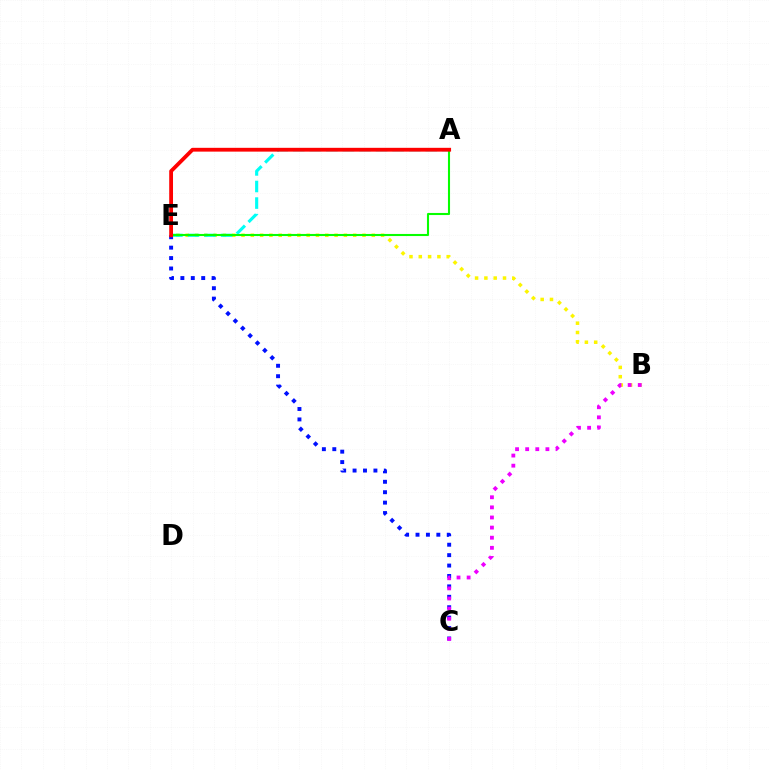{('B', 'E'): [{'color': '#fcf500', 'line_style': 'dotted', 'thickness': 2.53}], ('C', 'E'): [{'color': '#0010ff', 'line_style': 'dotted', 'thickness': 2.83}], ('A', 'E'): [{'color': '#00fff6', 'line_style': 'dashed', 'thickness': 2.25}, {'color': '#08ff00', 'line_style': 'solid', 'thickness': 1.51}, {'color': '#ff0000', 'line_style': 'solid', 'thickness': 2.74}], ('B', 'C'): [{'color': '#ee00ff', 'line_style': 'dotted', 'thickness': 2.75}]}